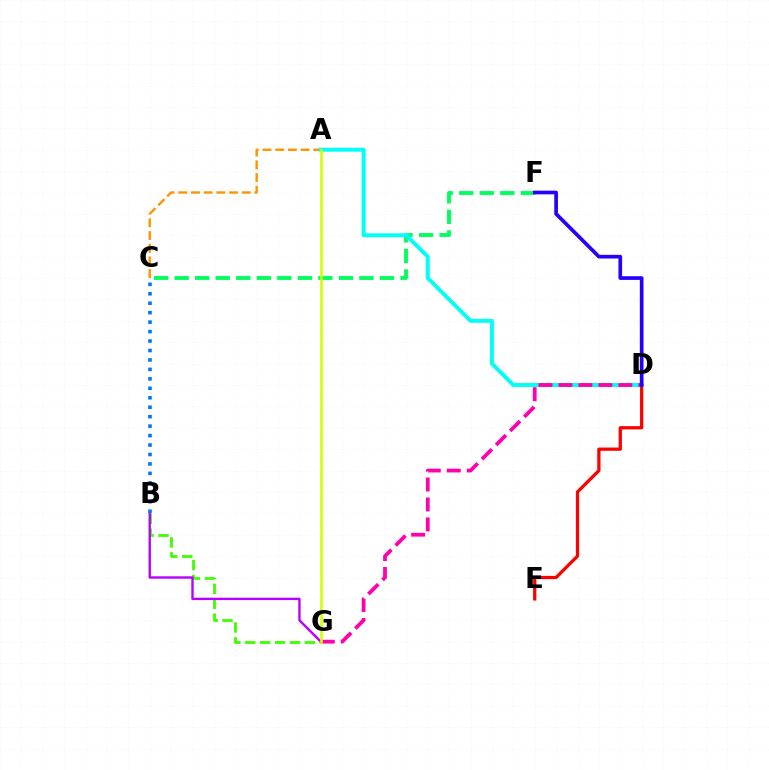{('C', 'F'): [{'color': '#00ff5c', 'line_style': 'dashed', 'thickness': 2.79}], ('A', 'C'): [{'color': '#ff9400', 'line_style': 'dashed', 'thickness': 1.73}], ('B', 'G'): [{'color': '#3dff00', 'line_style': 'dashed', 'thickness': 2.02}, {'color': '#b900ff', 'line_style': 'solid', 'thickness': 1.72}], ('D', 'E'): [{'color': '#ff0000', 'line_style': 'solid', 'thickness': 2.34}], ('A', 'D'): [{'color': '#00fff6', 'line_style': 'solid', 'thickness': 2.83}], ('B', 'C'): [{'color': '#0074ff', 'line_style': 'dotted', 'thickness': 2.57}], ('D', 'G'): [{'color': '#ff00ac', 'line_style': 'dashed', 'thickness': 2.71}], ('D', 'F'): [{'color': '#2500ff', 'line_style': 'solid', 'thickness': 2.65}], ('A', 'G'): [{'color': '#d1ff00', 'line_style': 'solid', 'thickness': 1.89}]}